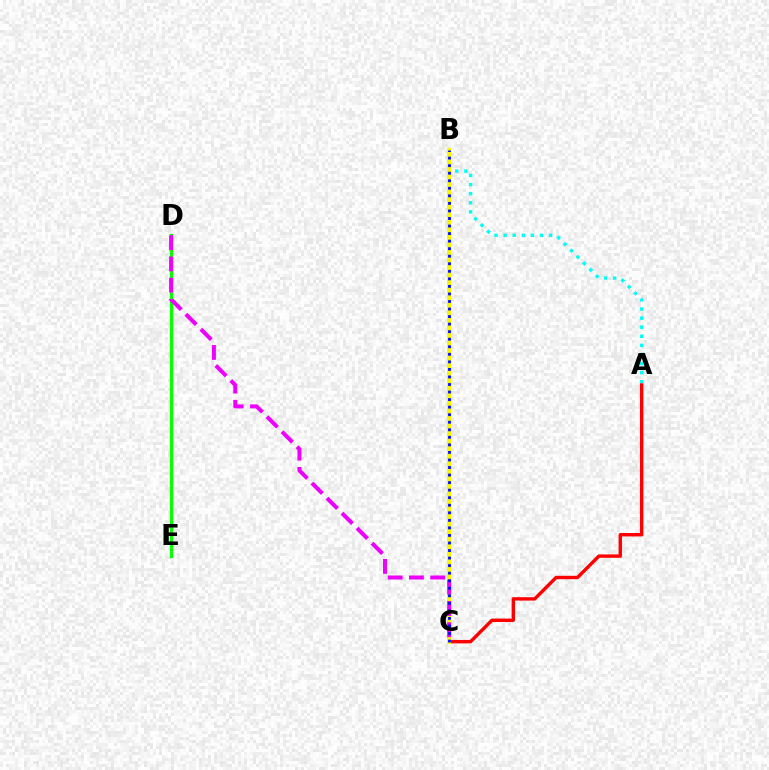{('A', 'B'): [{'color': '#00fff6', 'line_style': 'dotted', 'thickness': 2.47}], ('A', 'C'): [{'color': '#ff0000', 'line_style': 'solid', 'thickness': 2.44}], ('B', 'C'): [{'color': '#fcf500', 'line_style': 'solid', 'thickness': 2.97}, {'color': '#0010ff', 'line_style': 'dotted', 'thickness': 2.05}], ('D', 'E'): [{'color': '#08ff00', 'line_style': 'solid', 'thickness': 2.34}], ('C', 'D'): [{'color': '#ee00ff', 'line_style': 'dashed', 'thickness': 2.89}]}